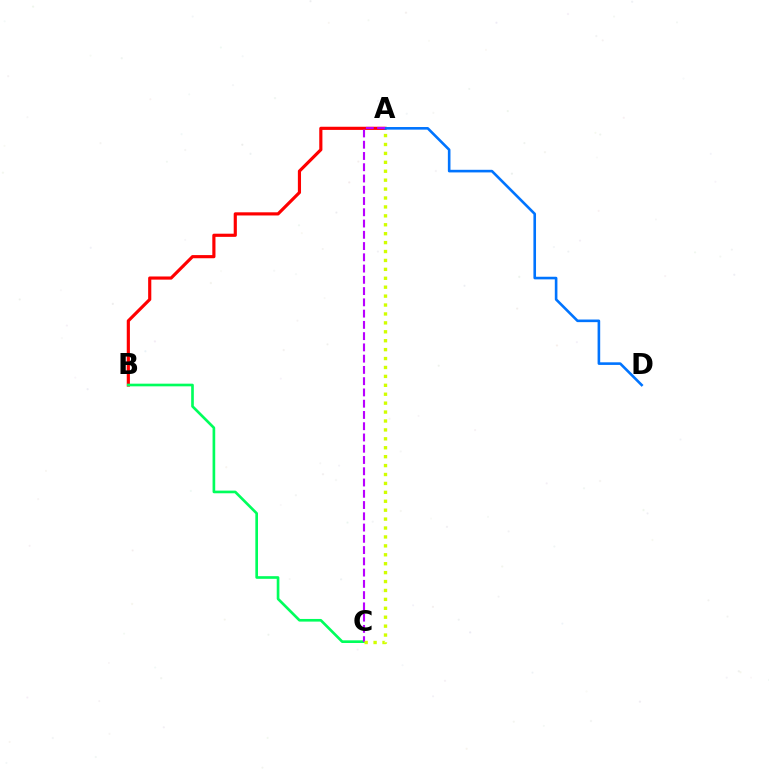{('A', 'B'): [{'color': '#ff0000', 'line_style': 'solid', 'thickness': 2.27}], ('B', 'C'): [{'color': '#00ff5c', 'line_style': 'solid', 'thickness': 1.91}], ('A', 'D'): [{'color': '#0074ff', 'line_style': 'solid', 'thickness': 1.88}], ('A', 'C'): [{'color': '#b900ff', 'line_style': 'dashed', 'thickness': 1.53}, {'color': '#d1ff00', 'line_style': 'dotted', 'thickness': 2.42}]}